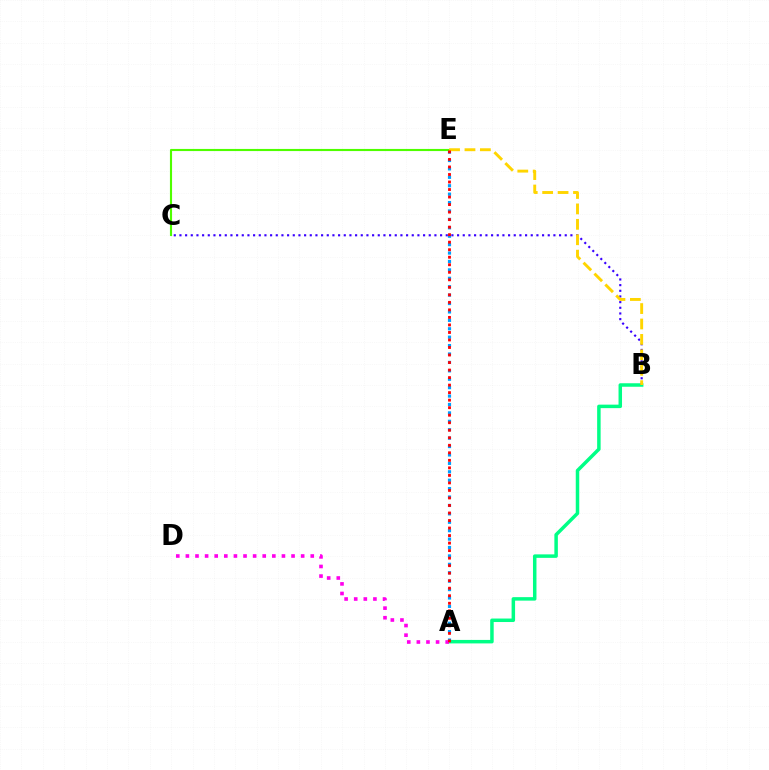{('A', 'E'): [{'color': '#009eff', 'line_style': 'dotted', 'thickness': 2.29}, {'color': '#ff0000', 'line_style': 'dotted', 'thickness': 2.04}], ('A', 'B'): [{'color': '#00ff86', 'line_style': 'solid', 'thickness': 2.51}], ('B', 'C'): [{'color': '#3700ff', 'line_style': 'dotted', 'thickness': 1.54}], ('C', 'E'): [{'color': '#4fff00', 'line_style': 'solid', 'thickness': 1.53}], ('B', 'E'): [{'color': '#ffd500', 'line_style': 'dashed', 'thickness': 2.09}], ('A', 'D'): [{'color': '#ff00ed', 'line_style': 'dotted', 'thickness': 2.61}]}